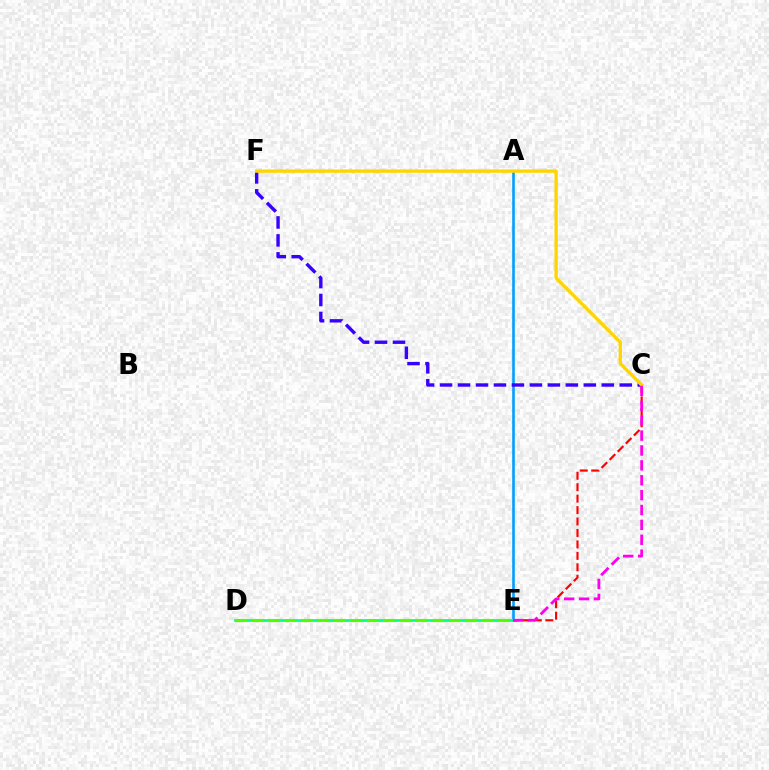{('A', 'E'): [{'color': '#009eff', 'line_style': 'solid', 'thickness': 1.87}], ('C', 'F'): [{'color': '#3700ff', 'line_style': 'dashed', 'thickness': 2.44}, {'color': '#ffd500', 'line_style': 'solid', 'thickness': 2.4}], ('D', 'E'): [{'color': '#00ff86', 'line_style': 'solid', 'thickness': 1.94}, {'color': '#4fff00', 'line_style': 'dashed', 'thickness': 2.23}], ('C', 'E'): [{'color': '#ff0000', 'line_style': 'dashed', 'thickness': 1.55}, {'color': '#ff00ed', 'line_style': 'dashed', 'thickness': 2.02}]}